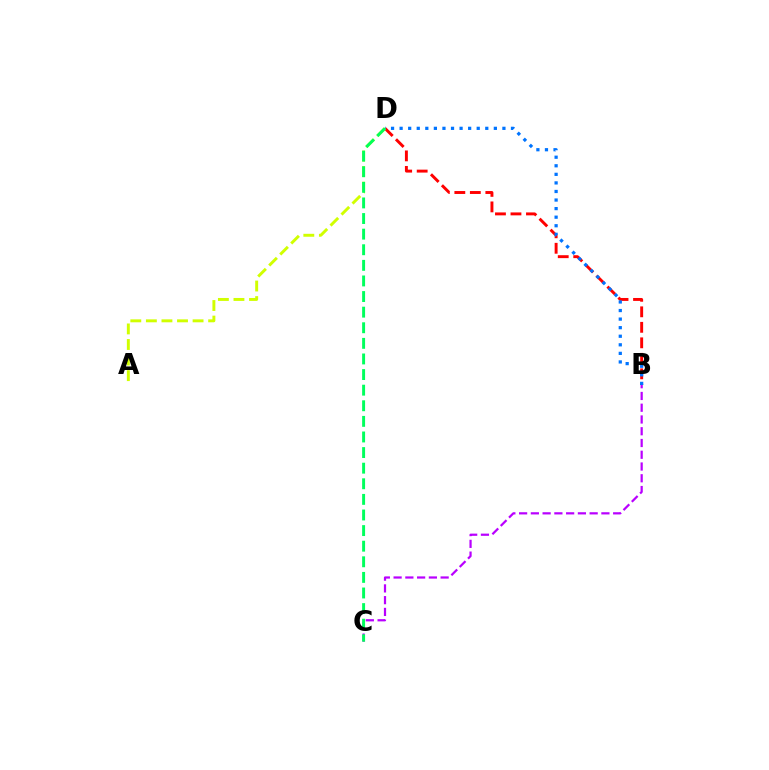{('B', 'C'): [{'color': '#b900ff', 'line_style': 'dashed', 'thickness': 1.6}], ('B', 'D'): [{'color': '#ff0000', 'line_style': 'dashed', 'thickness': 2.11}, {'color': '#0074ff', 'line_style': 'dotted', 'thickness': 2.33}], ('A', 'D'): [{'color': '#d1ff00', 'line_style': 'dashed', 'thickness': 2.11}], ('C', 'D'): [{'color': '#00ff5c', 'line_style': 'dashed', 'thickness': 2.12}]}